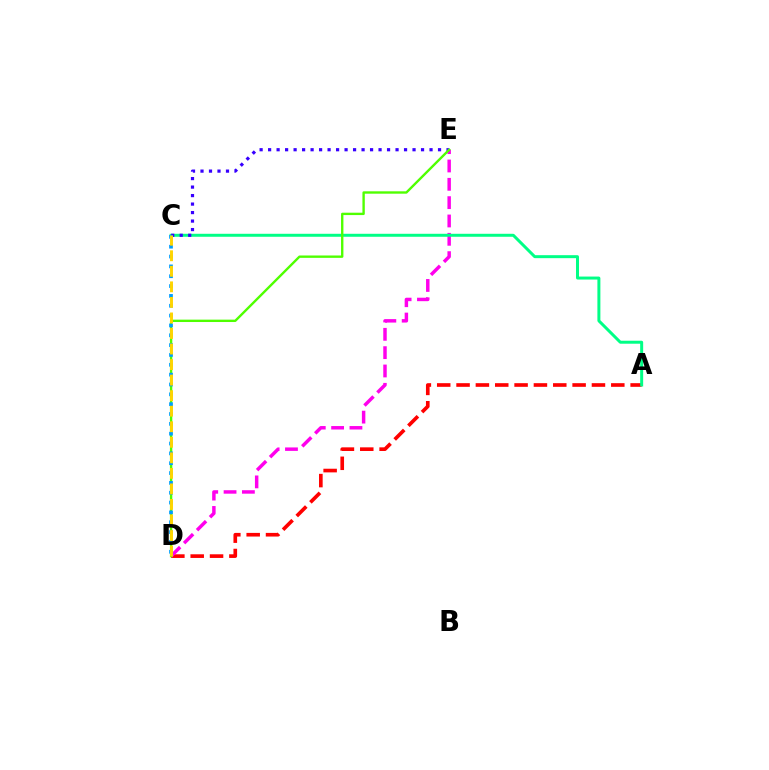{('A', 'D'): [{'color': '#ff0000', 'line_style': 'dashed', 'thickness': 2.63}], ('D', 'E'): [{'color': '#ff00ed', 'line_style': 'dashed', 'thickness': 2.49}, {'color': '#4fff00', 'line_style': 'solid', 'thickness': 1.71}], ('A', 'C'): [{'color': '#00ff86', 'line_style': 'solid', 'thickness': 2.15}], ('C', 'E'): [{'color': '#3700ff', 'line_style': 'dotted', 'thickness': 2.31}], ('C', 'D'): [{'color': '#009eff', 'line_style': 'dotted', 'thickness': 2.67}, {'color': '#ffd500', 'line_style': 'dashed', 'thickness': 2.11}]}